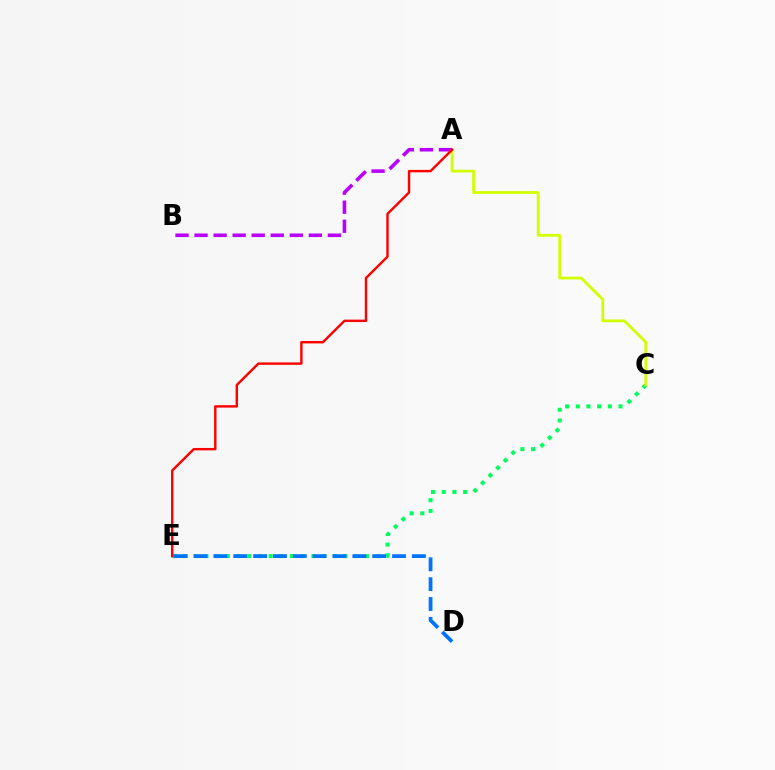{('C', 'E'): [{'color': '#00ff5c', 'line_style': 'dotted', 'thickness': 2.91}], ('A', 'C'): [{'color': '#d1ff00', 'line_style': 'solid', 'thickness': 2.01}], ('A', 'B'): [{'color': '#b900ff', 'line_style': 'dashed', 'thickness': 2.59}], ('A', 'E'): [{'color': '#ff0000', 'line_style': 'solid', 'thickness': 1.74}], ('D', 'E'): [{'color': '#0074ff', 'line_style': 'dashed', 'thickness': 2.7}]}